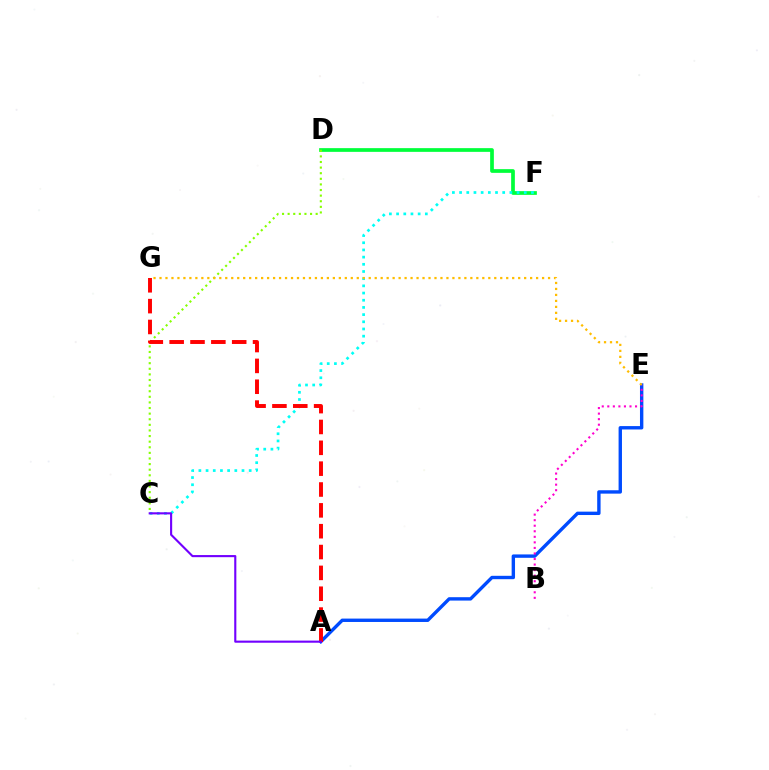{('A', 'E'): [{'color': '#004bff', 'line_style': 'solid', 'thickness': 2.44}], ('D', 'F'): [{'color': '#00ff39', 'line_style': 'solid', 'thickness': 2.67}], ('B', 'E'): [{'color': '#ff00cf', 'line_style': 'dotted', 'thickness': 1.51}], ('C', 'F'): [{'color': '#00fff6', 'line_style': 'dotted', 'thickness': 1.95}], ('C', 'D'): [{'color': '#84ff00', 'line_style': 'dotted', 'thickness': 1.52}], ('A', 'G'): [{'color': '#ff0000', 'line_style': 'dashed', 'thickness': 2.83}], ('E', 'G'): [{'color': '#ffbd00', 'line_style': 'dotted', 'thickness': 1.62}], ('A', 'C'): [{'color': '#7200ff', 'line_style': 'solid', 'thickness': 1.53}]}